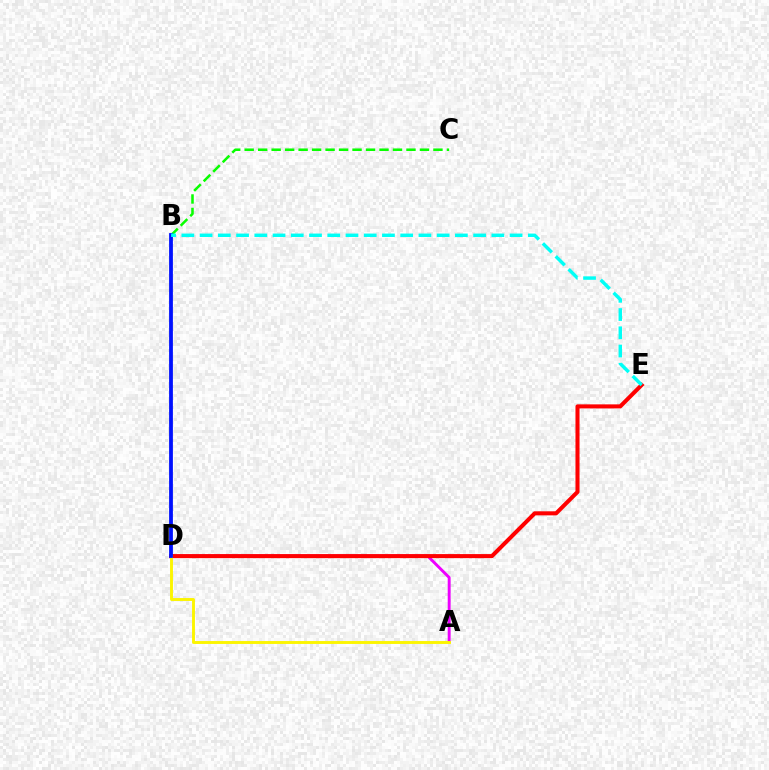{('A', 'D'): [{'color': '#ee00ff', 'line_style': 'solid', 'thickness': 2.1}, {'color': '#fcf500', 'line_style': 'solid', 'thickness': 2.09}], ('D', 'E'): [{'color': '#ff0000', 'line_style': 'solid', 'thickness': 2.92}], ('B', 'C'): [{'color': '#08ff00', 'line_style': 'dashed', 'thickness': 1.83}], ('B', 'D'): [{'color': '#0010ff', 'line_style': 'solid', 'thickness': 2.73}], ('B', 'E'): [{'color': '#00fff6', 'line_style': 'dashed', 'thickness': 2.48}]}